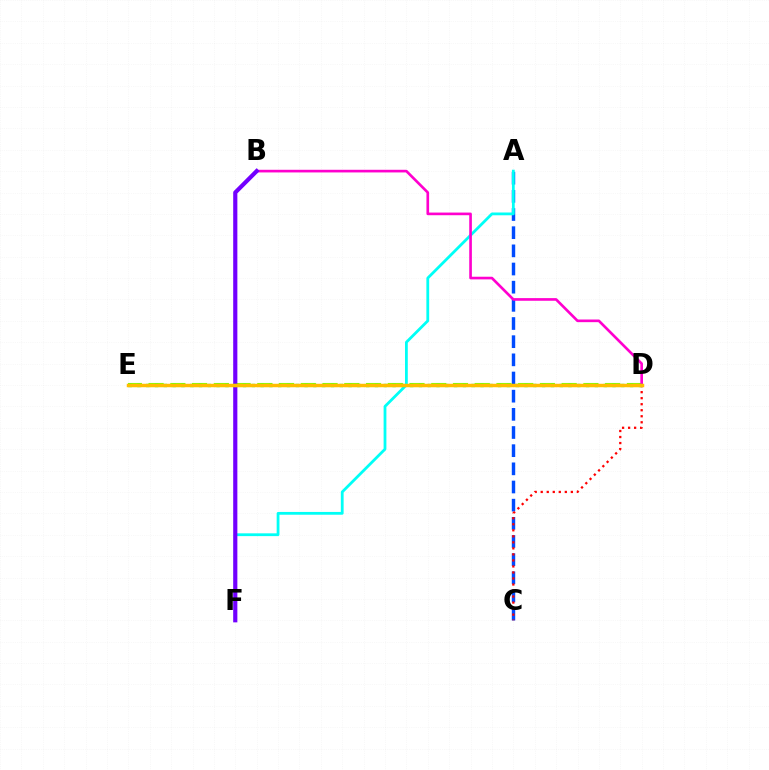{('A', 'C'): [{'color': '#004bff', 'line_style': 'dashed', 'thickness': 2.47}], ('D', 'E'): [{'color': '#84ff00', 'line_style': 'dashed', 'thickness': 2.95}, {'color': '#00ff39', 'line_style': 'dotted', 'thickness': 2.39}, {'color': '#ffbd00', 'line_style': 'solid', 'thickness': 2.5}], ('A', 'F'): [{'color': '#00fff6', 'line_style': 'solid', 'thickness': 2.01}], ('C', 'D'): [{'color': '#ff0000', 'line_style': 'dotted', 'thickness': 1.64}], ('B', 'D'): [{'color': '#ff00cf', 'line_style': 'solid', 'thickness': 1.91}], ('B', 'F'): [{'color': '#7200ff', 'line_style': 'solid', 'thickness': 3.0}]}